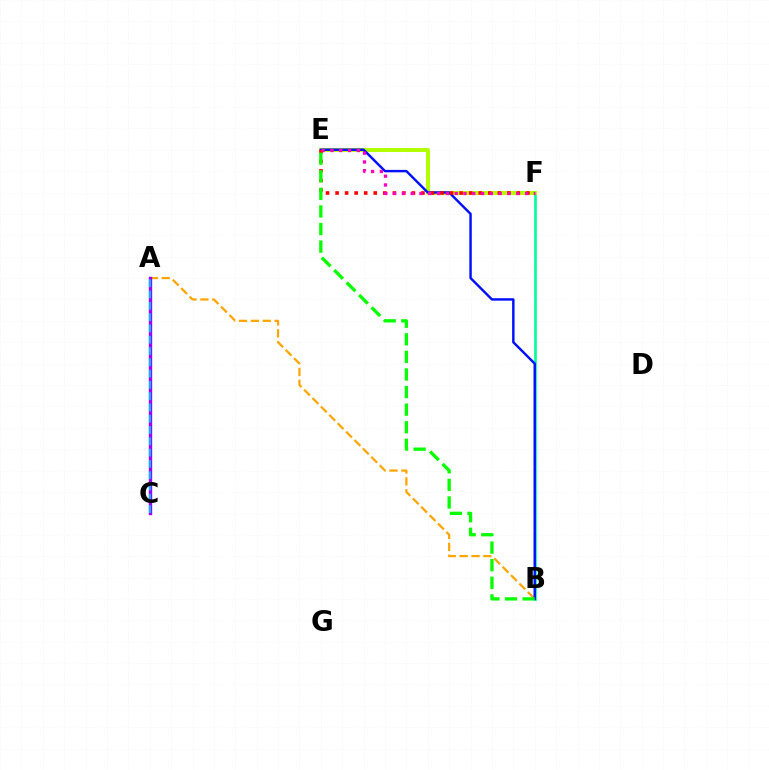{('A', 'B'): [{'color': '#ffa500', 'line_style': 'dashed', 'thickness': 1.61}], ('B', 'F'): [{'color': '#00ff9d', 'line_style': 'solid', 'thickness': 1.91}], ('A', 'C'): [{'color': '#9b00ff', 'line_style': 'solid', 'thickness': 2.44}, {'color': '#00b5ff', 'line_style': 'dashed', 'thickness': 1.53}], ('E', 'F'): [{'color': '#b3ff00', 'line_style': 'solid', 'thickness': 2.9}, {'color': '#ff0000', 'line_style': 'dotted', 'thickness': 2.59}, {'color': '#ff00bd', 'line_style': 'dotted', 'thickness': 2.39}], ('B', 'E'): [{'color': '#0010ff', 'line_style': 'solid', 'thickness': 1.76}, {'color': '#08ff00', 'line_style': 'dashed', 'thickness': 2.39}]}